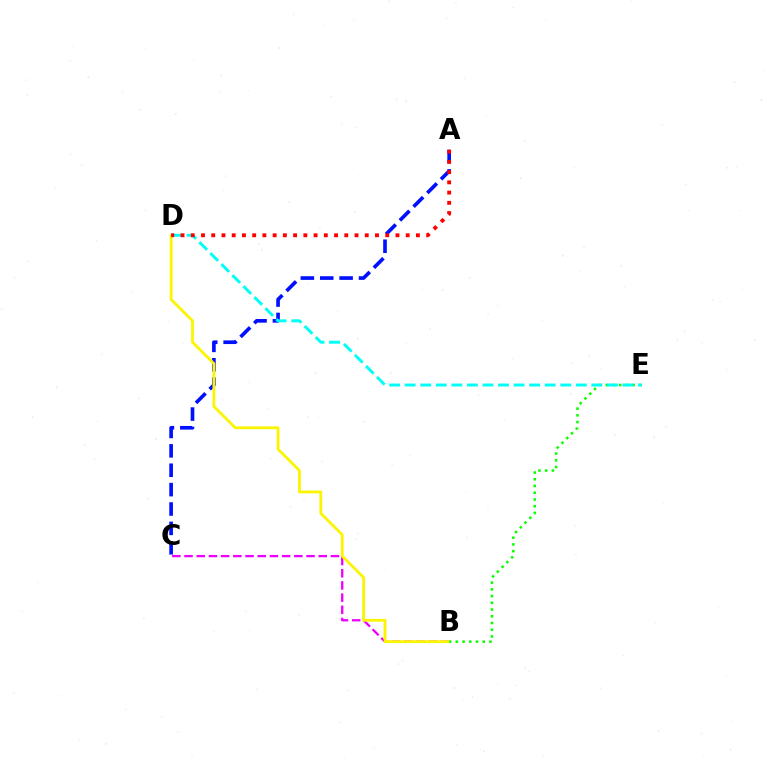{('A', 'C'): [{'color': '#0010ff', 'line_style': 'dashed', 'thickness': 2.63}], ('B', 'C'): [{'color': '#ee00ff', 'line_style': 'dashed', 'thickness': 1.66}], ('B', 'D'): [{'color': '#fcf500', 'line_style': 'solid', 'thickness': 2.01}], ('B', 'E'): [{'color': '#08ff00', 'line_style': 'dotted', 'thickness': 1.83}], ('D', 'E'): [{'color': '#00fff6', 'line_style': 'dashed', 'thickness': 2.11}], ('A', 'D'): [{'color': '#ff0000', 'line_style': 'dotted', 'thickness': 2.78}]}